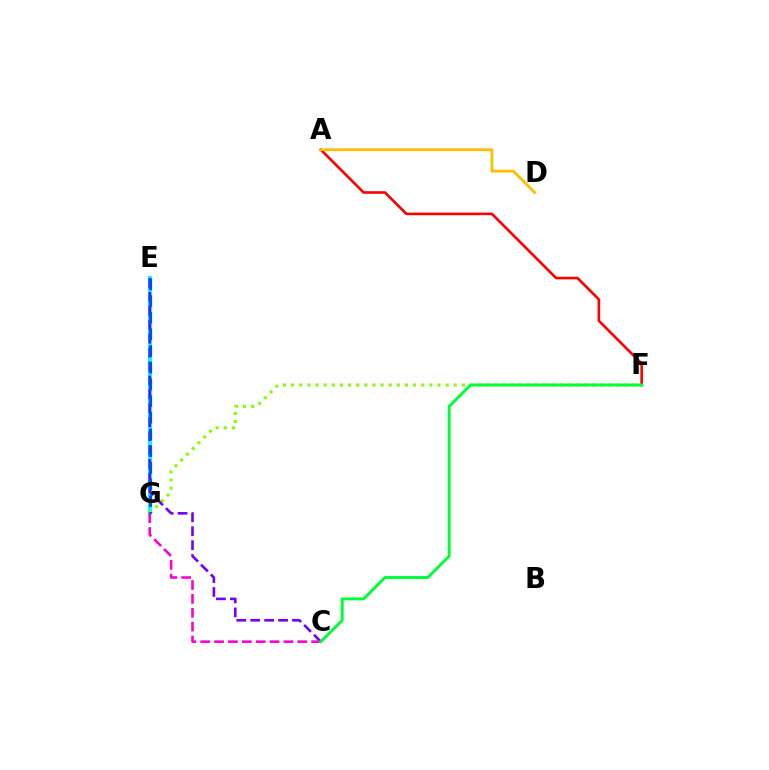{('E', 'G'): [{'color': '#00fff6', 'line_style': 'solid', 'thickness': 2.99}, {'color': '#004bff', 'line_style': 'dashed', 'thickness': 2.27}], ('F', 'G'): [{'color': '#84ff00', 'line_style': 'dotted', 'thickness': 2.21}], ('C', 'E'): [{'color': '#7200ff', 'line_style': 'dashed', 'thickness': 1.89}], ('C', 'G'): [{'color': '#ff00cf', 'line_style': 'dashed', 'thickness': 1.88}], ('A', 'F'): [{'color': '#ff0000', 'line_style': 'solid', 'thickness': 1.89}], ('A', 'D'): [{'color': '#ffbd00', 'line_style': 'solid', 'thickness': 2.01}], ('C', 'F'): [{'color': '#00ff39', 'line_style': 'solid', 'thickness': 2.12}]}